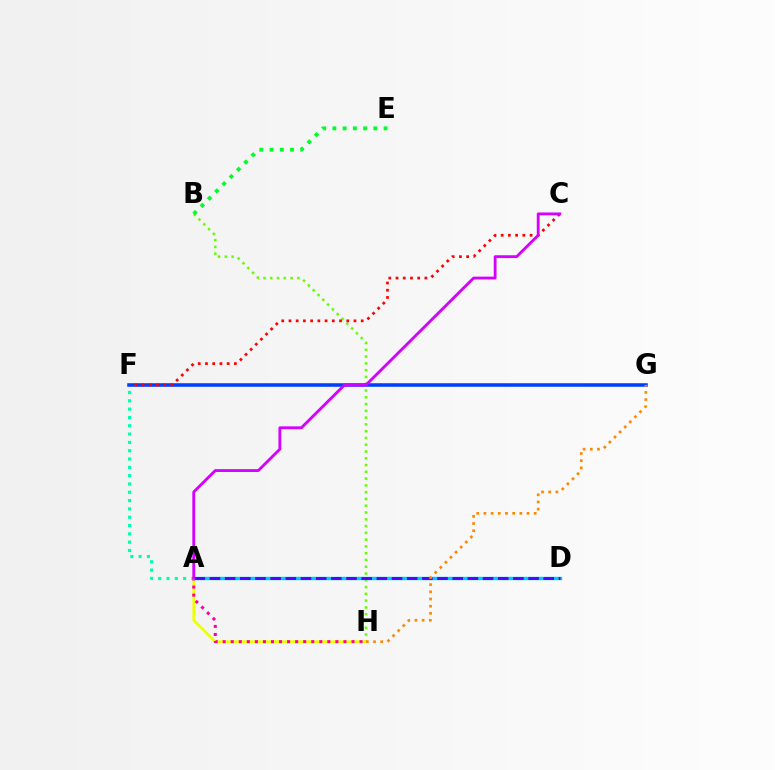{('B', 'H'): [{'color': '#66ff00', 'line_style': 'dotted', 'thickness': 1.84}], ('A', 'F'): [{'color': '#00ffaf', 'line_style': 'dotted', 'thickness': 2.26}], ('A', 'H'): [{'color': '#eeff00', 'line_style': 'solid', 'thickness': 1.93}, {'color': '#ff00a0', 'line_style': 'dotted', 'thickness': 2.19}], ('B', 'E'): [{'color': '#00ff27', 'line_style': 'dotted', 'thickness': 2.78}], ('F', 'G'): [{'color': '#003fff', 'line_style': 'solid', 'thickness': 2.56}], ('A', 'D'): [{'color': '#00c7ff', 'line_style': 'solid', 'thickness': 2.44}, {'color': '#4f00ff', 'line_style': 'dashed', 'thickness': 2.06}], ('C', 'F'): [{'color': '#ff0000', 'line_style': 'dotted', 'thickness': 1.96}], ('A', 'C'): [{'color': '#d600ff', 'line_style': 'solid', 'thickness': 2.04}], ('G', 'H'): [{'color': '#ff8800', 'line_style': 'dotted', 'thickness': 1.95}]}